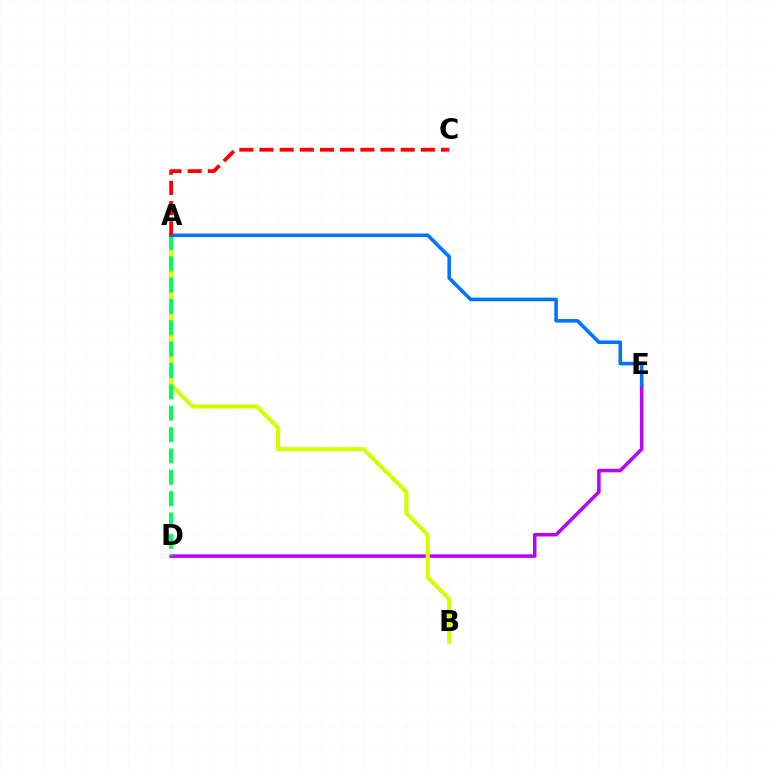{('D', 'E'): [{'color': '#b900ff', 'line_style': 'solid', 'thickness': 2.52}], ('A', 'B'): [{'color': '#d1ff00', 'line_style': 'solid', 'thickness': 2.97}], ('A', 'D'): [{'color': '#00ff5c', 'line_style': 'dashed', 'thickness': 2.9}], ('A', 'E'): [{'color': '#0074ff', 'line_style': 'solid', 'thickness': 2.58}], ('A', 'C'): [{'color': '#ff0000', 'line_style': 'dashed', 'thickness': 2.74}]}